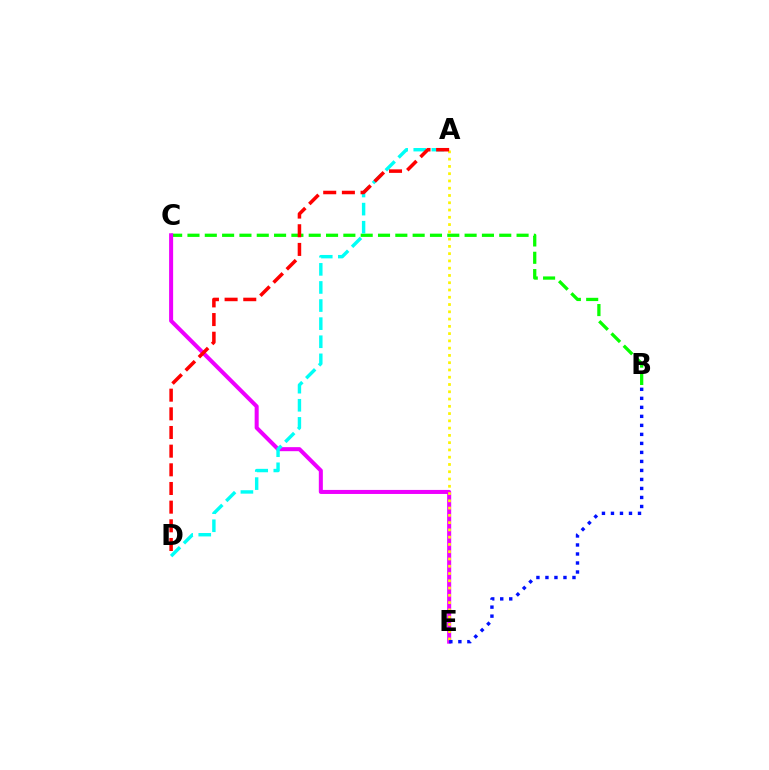{('B', 'C'): [{'color': '#08ff00', 'line_style': 'dashed', 'thickness': 2.35}], ('C', 'E'): [{'color': '#ee00ff', 'line_style': 'solid', 'thickness': 2.9}], ('A', 'E'): [{'color': '#fcf500', 'line_style': 'dotted', 'thickness': 1.98}], ('B', 'E'): [{'color': '#0010ff', 'line_style': 'dotted', 'thickness': 2.45}], ('A', 'D'): [{'color': '#00fff6', 'line_style': 'dashed', 'thickness': 2.46}, {'color': '#ff0000', 'line_style': 'dashed', 'thickness': 2.54}]}